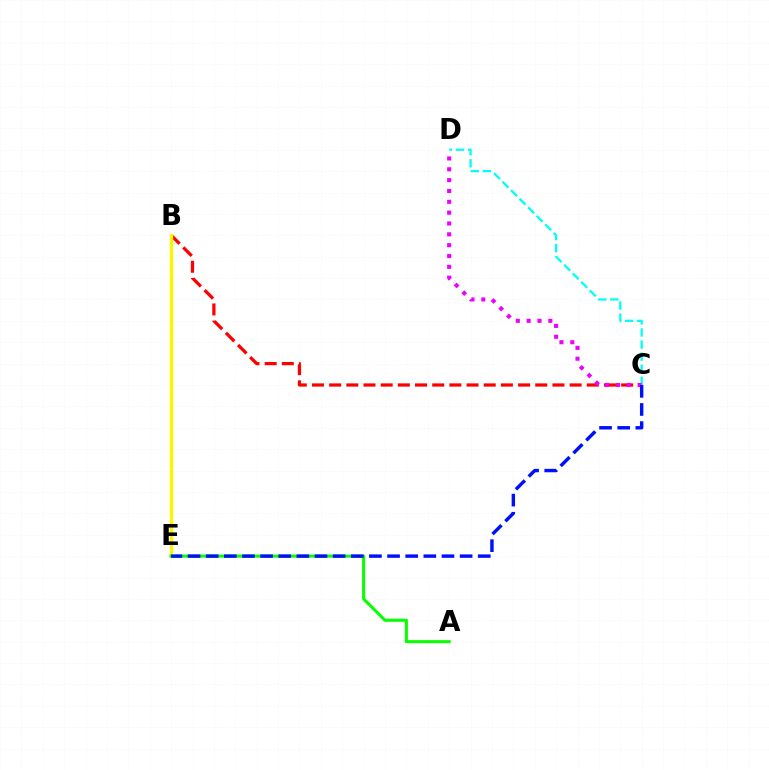{('B', 'C'): [{'color': '#ff0000', 'line_style': 'dashed', 'thickness': 2.33}], ('B', 'E'): [{'color': '#fcf500', 'line_style': 'solid', 'thickness': 2.41}], ('C', 'D'): [{'color': '#00fff6', 'line_style': 'dashed', 'thickness': 1.64}, {'color': '#ee00ff', 'line_style': 'dotted', 'thickness': 2.95}], ('A', 'E'): [{'color': '#08ff00', 'line_style': 'solid', 'thickness': 2.2}], ('C', 'E'): [{'color': '#0010ff', 'line_style': 'dashed', 'thickness': 2.46}]}